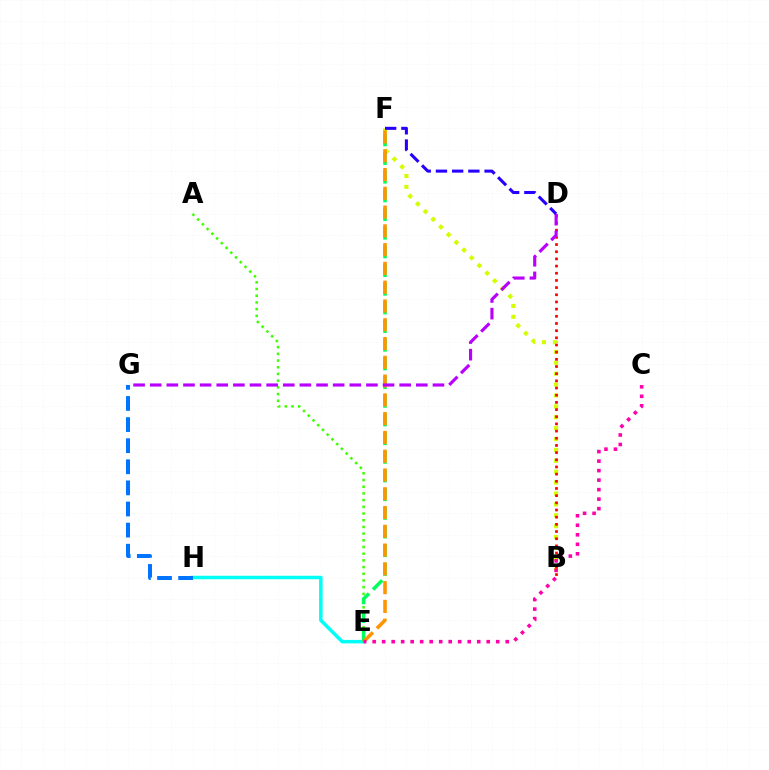{('E', 'H'): [{'color': '#00fff6', 'line_style': 'solid', 'thickness': 2.52}], ('B', 'F'): [{'color': '#d1ff00', 'line_style': 'dotted', 'thickness': 2.96}], ('A', 'E'): [{'color': '#3dff00', 'line_style': 'dotted', 'thickness': 1.82}], ('E', 'F'): [{'color': '#00ff5c', 'line_style': 'dashed', 'thickness': 2.54}, {'color': '#ff9400', 'line_style': 'dashed', 'thickness': 2.55}], ('B', 'D'): [{'color': '#ff0000', 'line_style': 'dotted', 'thickness': 1.95}], ('C', 'E'): [{'color': '#ff00ac', 'line_style': 'dotted', 'thickness': 2.58}], ('D', 'G'): [{'color': '#b900ff', 'line_style': 'dashed', 'thickness': 2.26}], ('G', 'H'): [{'color': '#0074ff', 'line_style': 'dashed', 'thickness': 2.87}], ('D', 'F'): [{'color': '#2500ff', 'line_style': 'dashed', 'thickness': 2.2}]}